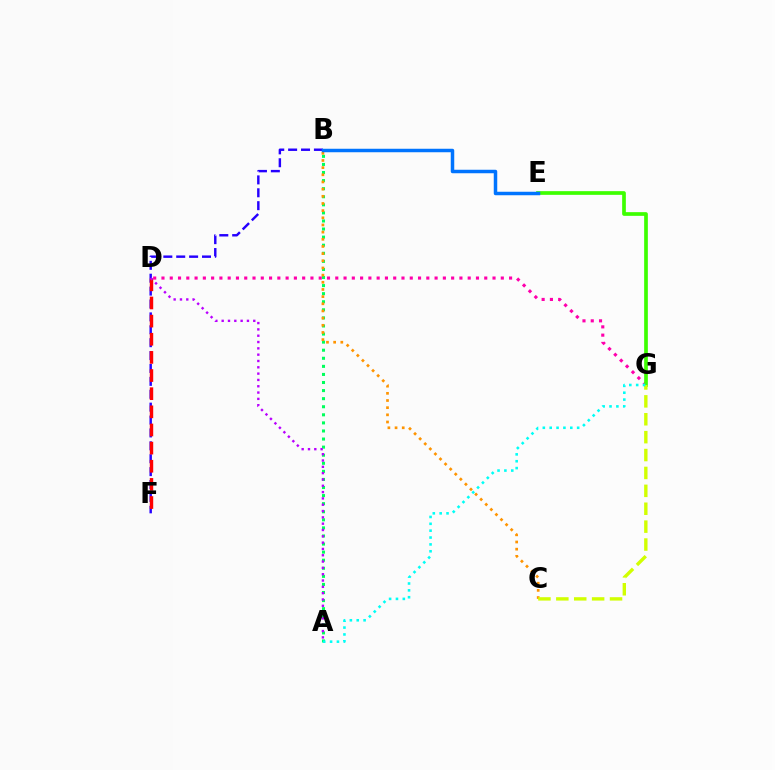{('D', 'G'): [{'color': '#ff00ac', 'line_style': 'dotted', 'thickness': 2.25}], ('A', 'B'): [{'color': '#00ff5c', 'line_style': 'dotted', 'thickness': 2.19}], ('B', 'F'): [{'color': '#2500ff', 'line_style': 'dashed', 'thickness': 1.75}], ('B', 'C'): [{'color': '#ff9400', 'line_style': 'dotted', 'thickness': 1.95}], ('D', 'F'): [{'color': '#ff0000', 'line_style': 'dashed', 'thickness': 2.46}], ('A', 'D'): [{'color': '#b900ff', 'line_style': 'dotted', 'thickness': 1.72}], ('E', 'G'): [{'color': '#3dff00', 'line_style': 'solid', 'thickness': 2.65}], ('C', 'G'): [{'color': '#d1ff00', 'line_style': 'dashed', 'thickness': 2.43}], ('A', 'G'): [{'color': '#00fff6', 'line_style': 'dotted', 'thickness': 1.86}], ('B', 'E'): [{'color': '#0074ff', 'line_style': 'solid', 'thickness': 2.51}]}